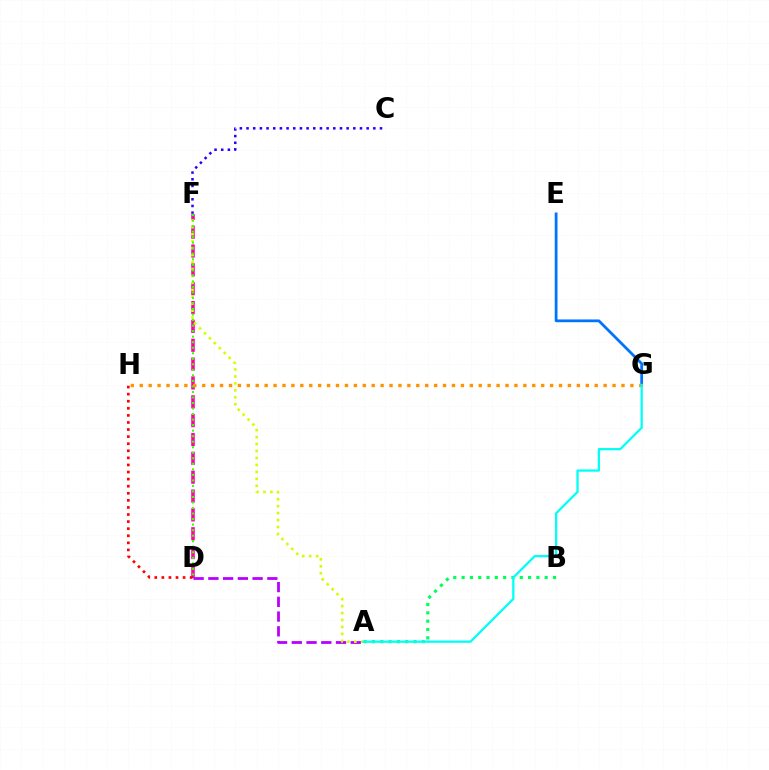{('D', 'F'): [{'color': '#ff00ac', 'line_style': 'dashed', 'thickness': 2.56}, {'color': '#3dff00', 'line_style': 'dotted', 'thickness': 1.5}], ('A', 'D'): [{'color': '#b900ff', 'line_style': 'dashed', 'thickness': 2.0}], ('C', 'F'): [{'color': '#2500ff', 'line_style': 'dotted', 'thickness': 1.81}], ('A', 'B'): [{'color': '#00ff5c', 'line_style': 'dotted', 'thickness': 2.26}], ('A', 'F'): [{'color': '#d1ff00', 'line_style': 'dotted', 'thickness': 1.89}], ('D', 'H'): [{'color': '#ff0000', 'line_style': 'dotted', 'thickness': 1.92}], ('E', 'G'): [{'color': '#0074ff', 'line_style': 'solid', 'thickness': 1.99}], ('G', 'H'): [{'color': '#ff9400', 'line_style': 'dotted', 'thickness': 2.42}], ('A', 'G'): [{'color': '#00fff6', 'line_style': 'solid', 'thickness': 1.63}]}